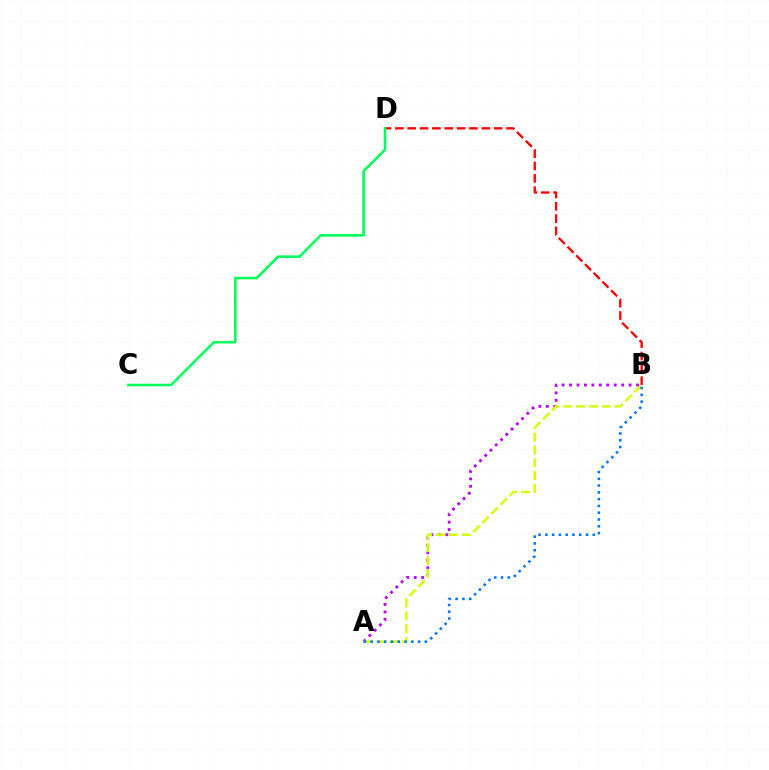{('B', 'D'): [{'color': '#ff0000', 'line_style': 'dashed', 'thickness': 1.68}], ('A', 'B'): [{'color': '#b900ff', 'line_style': 'dotted', 'thickness': 2.02}, {'color': '#d1ff00', 'line_style': 'dashed', 'thickness': 1.74}, {'color': '#0074ff', 'line_style': 'dotted', 'thickness': 1.84}], ('C', 'D'): [{'color': '#00ff5c', 'line_style': 'solid', 'thickness': 1.86}]}